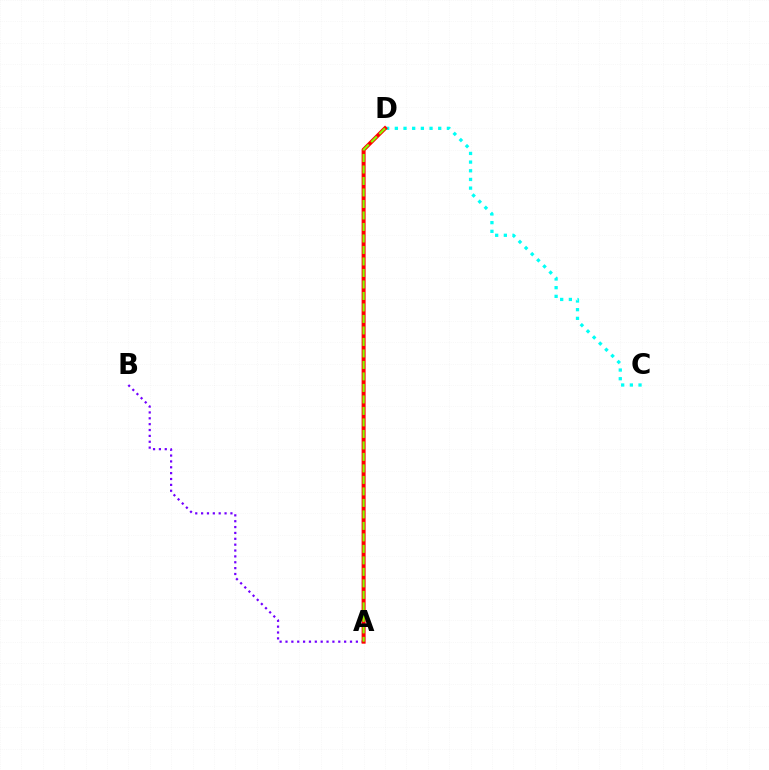{('A', 'B'): [{'color': '#7200ff', 'line_style': 'dotted', 'thickness': 1.59}], ('C', 'D'): [{'color': '#00fff6', 'line_style': 'dotted', 'thickness': 2.36}], ('A', 'D'): [{'color': '#ff0000', 'line_style': 'solid', 'thickness': 2.87}, {'color': '#84ff00', 'line_style': 'dashed', 'thickness': 1.56}]}